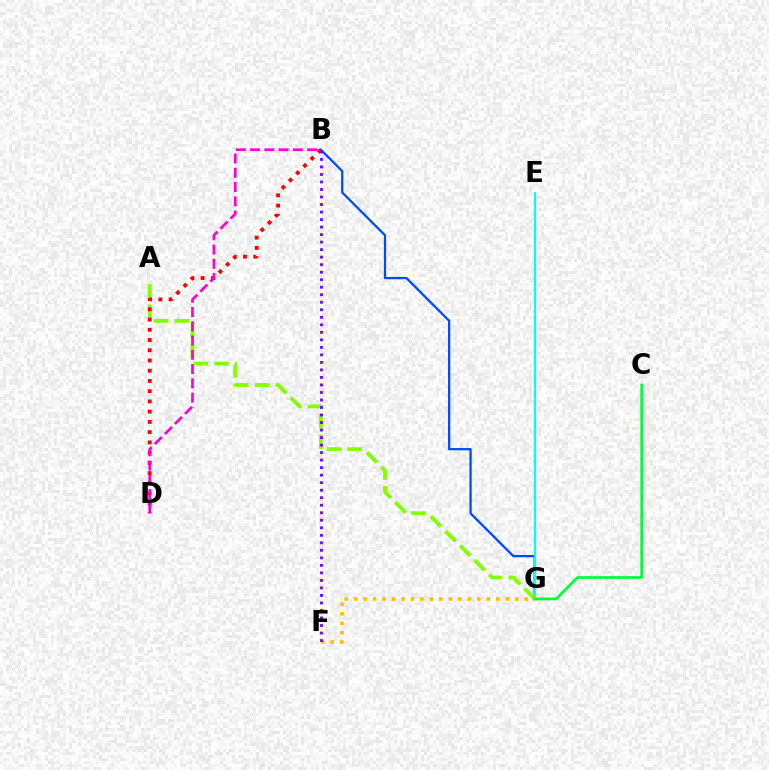{('B', 'G'): [{'color': '#004bff', 'line_style': 'solid', 'thickness': 1.64}], ('E', 'G'): [{'color': '#00fff6', 'line_style': 'solid', 'thickness': 1.52}], ('A', 'G'): [{'color': '#84ff00', 'line_style': 'dashed', 'thickness': 2.8}], ('B', 'D'): [{'color': '#ff0000', 'line_style': 'dotted', 'thickness': 2.78}, {'color': '#ff00cf', 'line_style': 'dashed', 'thickness': 1.94}], ('F', 'G'): [{'color': '#ffbd00', 'line_style': 'dotted', 'thickness': 2.57}], ('B', 'F'): [{'color': '#7200ff', 'line_style': 'dotted', 'thickness': 2.04}], ('C', 'G'): [{'color': '#00ff39', 'line_style': 'solid', 'thickness': 1.94}]}